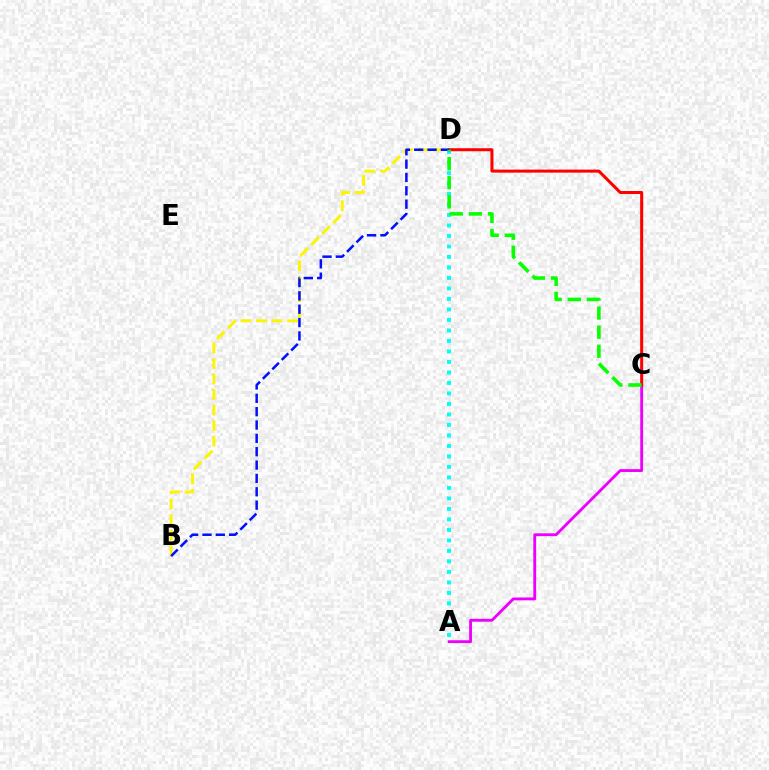{('A', 'D'): [{'color': '#00fff6', 'line_style': 'dotted', 'thickness': 2.85}], ('B', 'D'): [{'color': '#fcf500', 'line_style': 'dashed', 'thickness': 2.11}, {'color': '#0010ff', 'line_style': 'dashed', 'thickness': 1.81}], ('A', 'C'): [{'color': '#ee00ff', 'line_style': 'solid', 'thickness': 2.05}], ('C', 'D'): [{'color': '#ff0000', 'line_style': 'solid', 'thickness': 2.18}, {'color': '#08ff00', 'line_style': 'dashed', 'thickness': 2.6}]}